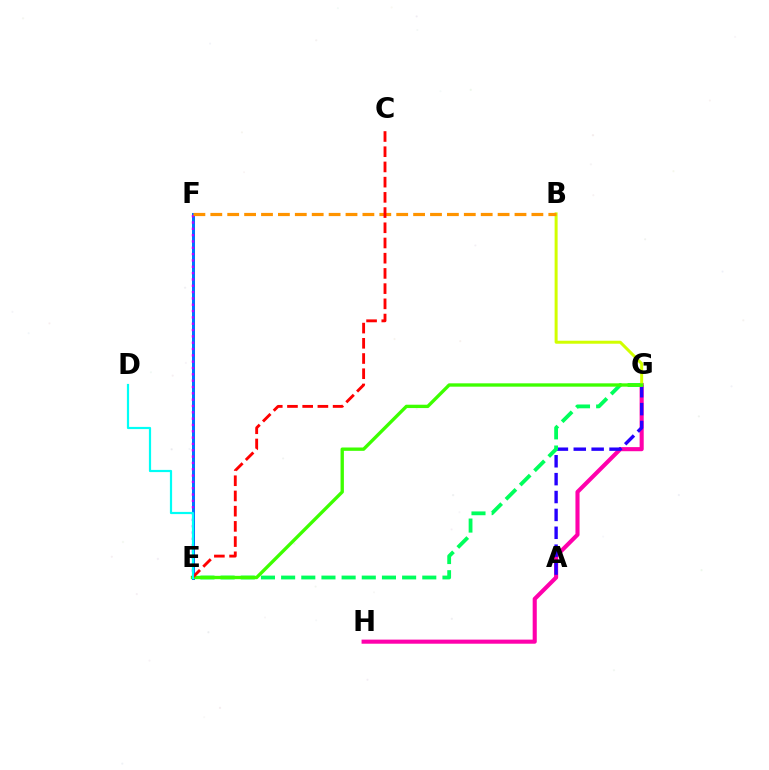{('G', 'H'): [{'color': '#ff00ac', 'line_style': 'solid', 'thickness': 2.95}], ('A', 'G'): [{'color': '#2500ff', 'line_style': 'dashed', 'thickness': 2.43}], ('E', 'G'): [{'color': '#00ff5c', 'line_style': 'dashed', 'thickness': 2.74}, {'color': '#3dff00', 'line_style': 'solid', 'thickness': 2.41}], ('E', 'F'): [{'color': '#0074ff', 'line_style': 'solid', 'thickness': 2.17}, {'color': '#b900ff', 'line_style': 'dotted', 'thickness': 1.72}], ('B', 'G'): [{'color': '#d1ff00', 'line_style': 'solid', 'thickness': 2.16}], ('B', 'F'): [{'color': '#ff9400', 'line_style': 'dashed', 'thickness': 2.3}], ('C', 'E'): [{'color': '#ff0000', 'line_style': 'dashed', 'thickness': 2.07}], ('D', 'E'): [{'color': '#00fff6', 'line_style': 'solid', 'thickness': 1.59}]}